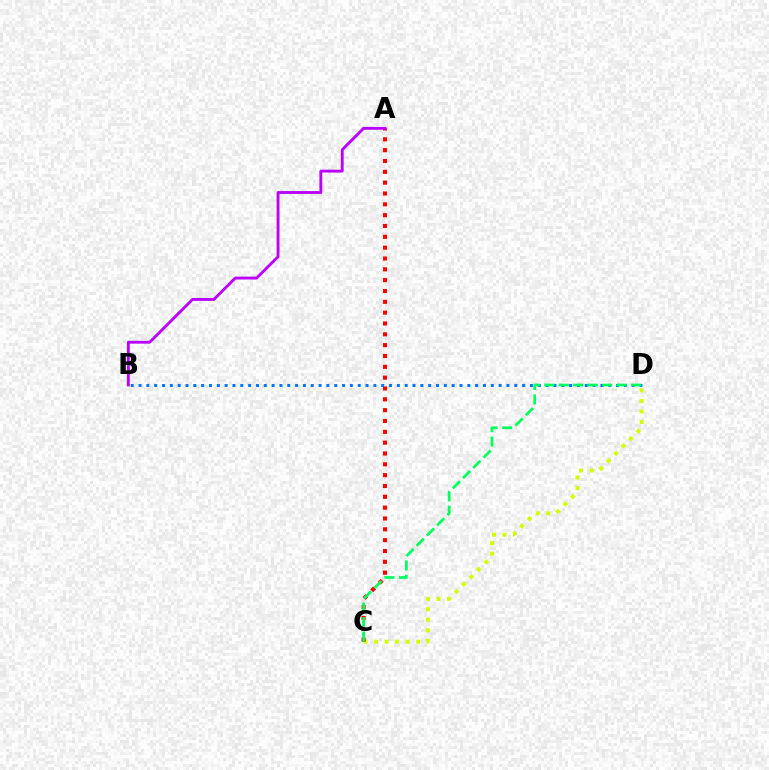{('C', 'D'): [{'color': '#d1ff00', 'line_style': 'dotted', 'thickness': 2.86}, {'color': '#00ff5c', 'line_style': 'dashed', 'thickness': 1.97}], ('A', 'C'): [{'color': '#ff0000', 'line_style': 'dotted', 'thickness': 2.94}], ('A', 'B'): [{'color': '#b900ff', 'line_style': 'solid', 'thickness': 2.07}], ('B', 'D'): [{'color': '#0074ff', 'line_style': 'dotted', 'thickness': 2.13}]}